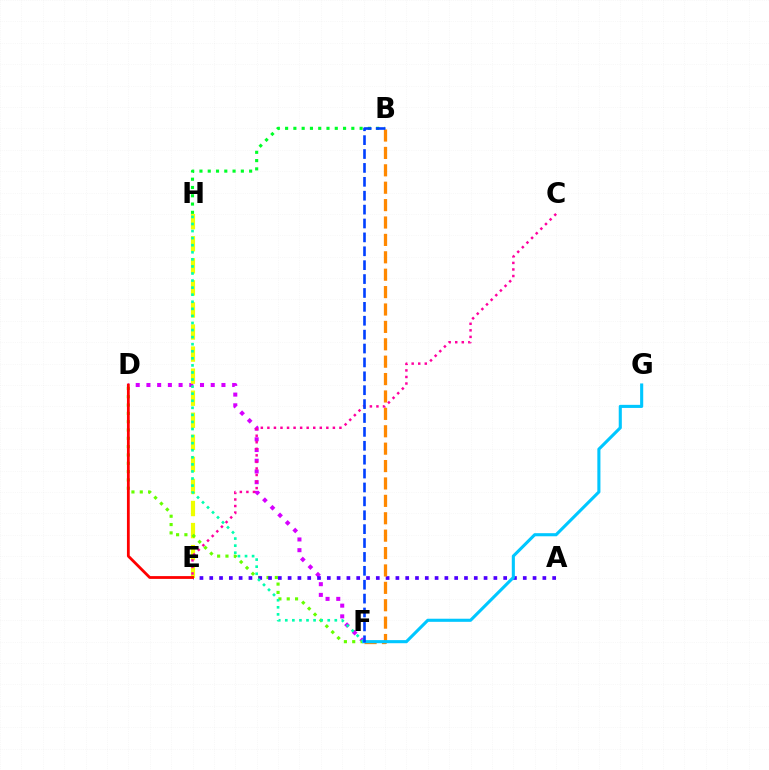{('D', 'F'): [{'color': '#d600ff', 'line_style': 'dotted', 'thickness': 2.91}, {'color': '#66ff00', 'line_style': 'dotted', 'thickness': 2.26}], ('E', 'H'): [{'color': '#eeff00', 'line_style': 'dashed', 'thickness': 3.0}], ('A', 'E'): [{'color': '#4f00ff', 'line_style': 'dotted', 'thickness': 2.66}], ('F', 'H'): [{'color': '#00ffaf', 'line_style': 'dotted', 'thickness': 1.92}], ('B', 'F'): [{'color': '#ff8800', 'line_style': 'dashed', 'thickness': 2.36}, {'color': '#003fff', 'line_style': 'dashed', 'thickness': 1.89}], ('C', 'E'): [{'color': '#ff00a0', 'line_style': 'dotted', 'thickness': 1.78}], ('D', 'E'): [{'color': '#ff0000', 'line_style': 'solid', 'thickness': 2.01}], ('F', 'G'): [{'color': '#00c7ff', 'line_style': 'solid', 'thickness': 2.23}], ('B', 'H'): [{'color': '#00ff27', 'line_style': 'dotted', 'thickness': 2.25}]}